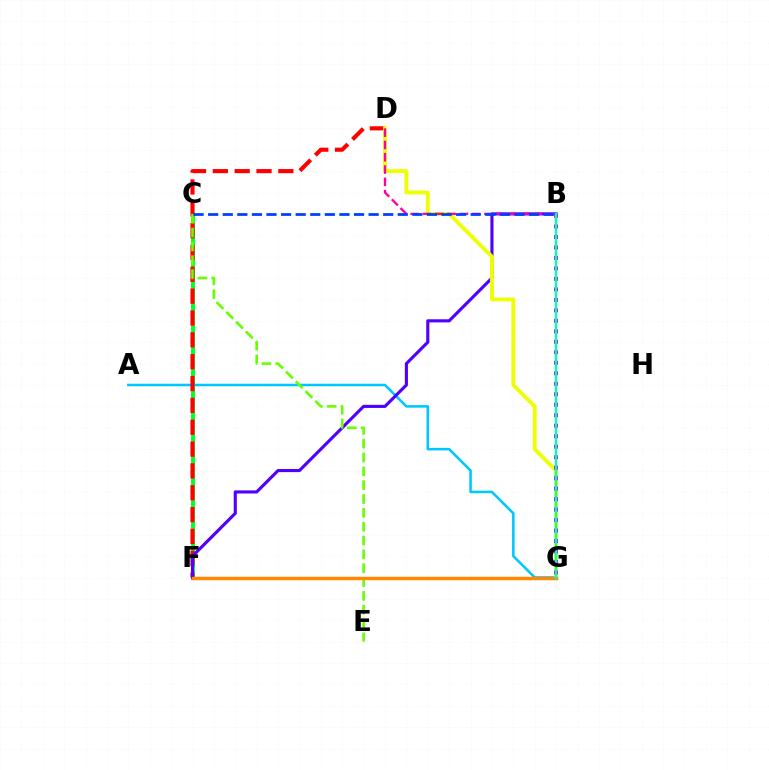{('C', 'F'): [{'color': '#00ff27', 'line_style': 'solid', 'thickness': 2.79}], ('A', 'G'): [{'color': '#00c7ff', 'line_style': 'solid', 'thickness': 1.84}], ('D', 'F'): [{'color': '#ff0000', 'line_style': 'dashed', 'thickness': 2.97}], ('B', 'F'): [{'color': '#4f00ff', 'line_style': 'solid', 'thickness': 2.24}], ('D', 'G'): [{'color': '#eeff00', 'line_style': 'solid', 'thickness': 2.77}], ('B', 'D'): [{'color': '#ff00a0', 'line_style': 'dashed', 'thickness': 1.67}], ('C', 'E'): [{'color': '#66ff00', 'line_style': 'dashed', 'thickness': 1.88}], ('B', 'G'): [{'color': '#d600ff', 'line_style': 'dotted', 'thickness': 2.85}, {'color': '#00ffaf', 'line_style': 'solid', 'thickness': 1.72}], ('F', 'G'): [{'color': '#ff8800', 'line_style': 'solid', 'thickness': 2.48}], ('B', 'C'): [{'color': '#003fff', 'line_style': 'dashed', 'thickness': 1.98}]}